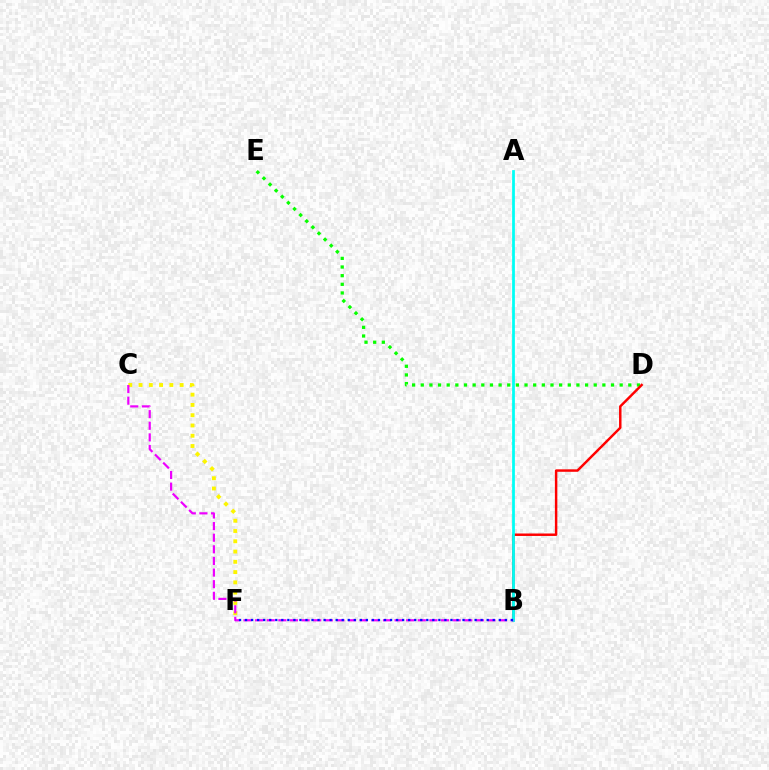{('D', 'E'): [{'color': '#08ff00', 'line_style': 'dotted', 'thickness': 2.35}], ('B', 'D'): [{'color': '#ff0000', 'line_style': 'solid', 'thickness': 1.77}], ('A', 'B'): [{'color': '#00fff6', 'line_style': 'solid', 'thickness': 1.99}], ('C', 'F'): [{'color': '#fcf500', 'line_style': 'dotted', 'thickness': 2.79}], ('B', 'C'): [{'color': '#ee00ff', 'line_style': 'dashed', 'thickness': 1.58}], ('B', 'F'): [{'color': '#0010ff', 'line_style': 'dotted', 'thickness': 1.64}]}